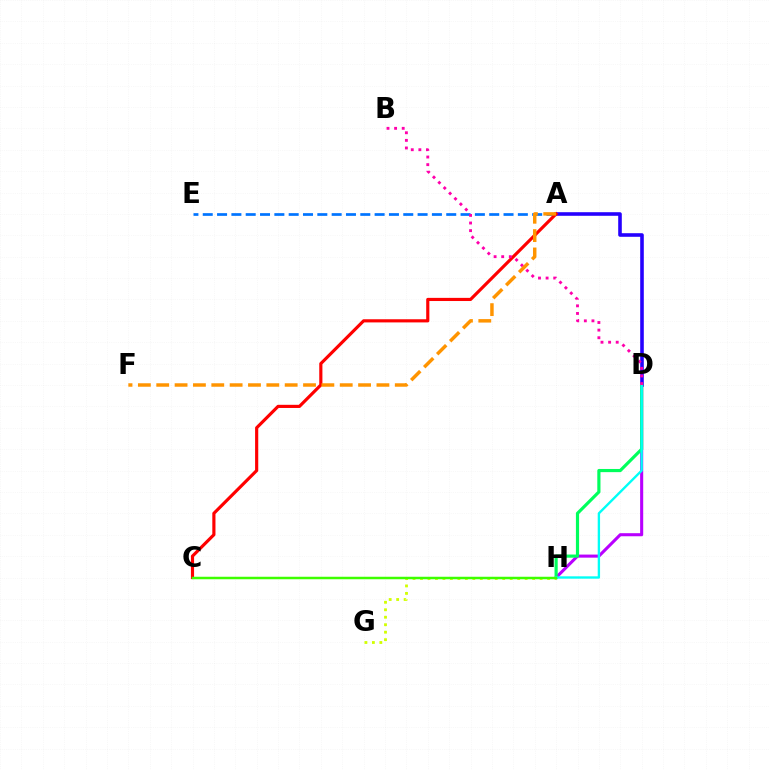{('D', 'H'): [{'color': '#b900ff', 'line_style': 'solid', 'thickness': 2.21}, {'color': '#00ff5c', 'line_style': 'solid', 'thickness': 2.28}, {'color': '#00fff6', 'line_style': 'solid', 'thickness': 1.7}], ('A', 'D'): [{'color': '#2500ff', 'line_style': 'solid', 'thickness': 2.59}], ('G', 'H'): [{'color': '#d1ff00', 'line_style': 'dotted', 'thickness': 2.03}], ('A', 'E'): [{'color': '#0074ff', 'line_style': 'dashed', 'thickness': 1.95}], ('A', 'C'): [{'color': '#ff0000', 'line_style': 'solid', 'thickness': 2.27}], ('B', 'D'): [{'color': '#ff00ac', 'line_style': 'dotted', 'thickness': 2.07}], ('C', 'H'): [{'color': '#3dff00', 'line_style': 'solid', 'thickness': 1.79}], ('A', 'F'): [{'color': '#ff9400', 'line_style': 'dashed', 'thickness': 2.49}]}